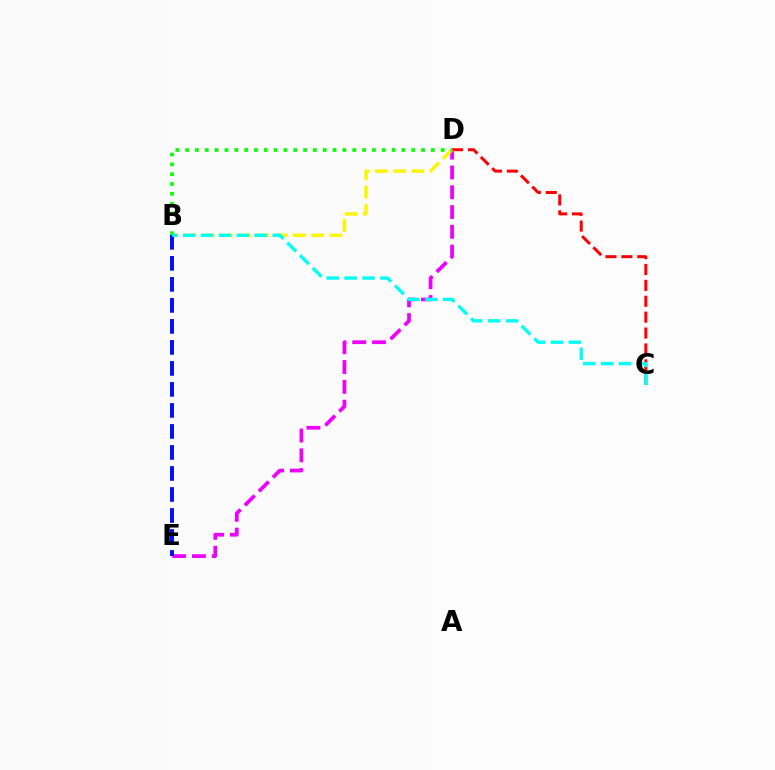{('C', 'D'): [{'color': '#ff0000', 'line_style': 'dashed', 'thickness': 2.16}], ('D', 'E'): [{'color': '#ee00ff', 'line_style': 'dashed', 'thickness': 2.69}], ('B', 'D'): [{'color': '#fcf500', 'line_style': 'dashed', 'thickness': 2.48}, {'color': '#08ff00', 'line_style': 'dotted', 'thickness': 2.67}], ('B', 'E'): [{'color': '#0010ff', 'line_style': 'dashed', 'thickness': 2.85}], ('B', 'C'): [{'color': '#00fff6', 'line_style': 'dashed', 'thickness': 2.43}]}